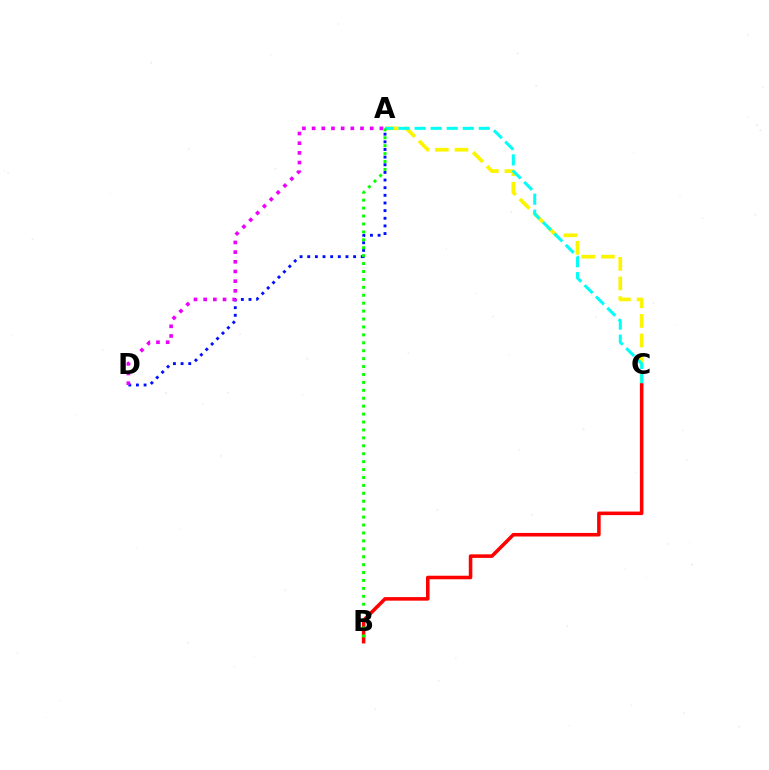{('A', 'C'): [{'color': '#fcf500', 'line_style': 'dashed', 'thickness': 2.66}, {'color': '#00fff6', 'line_style': 'dashed', 'thickness': 2.18}], ('B', 'C'): [{'color': '#ff0000', 'line_style': 'solid', 'thickness': 2.56}], ('A', 'D'): [{'color': '#0010ff', 'line_style': 'dotted', 'thickness': 2.08}, {'color': '#ee00ff', 'line_style': 'dotted', 'thickness': 2.63}], ('A', 'B'): [{'color': '#08ff00', 'line_style': 'dotted', 'thickness': 2.15}]}